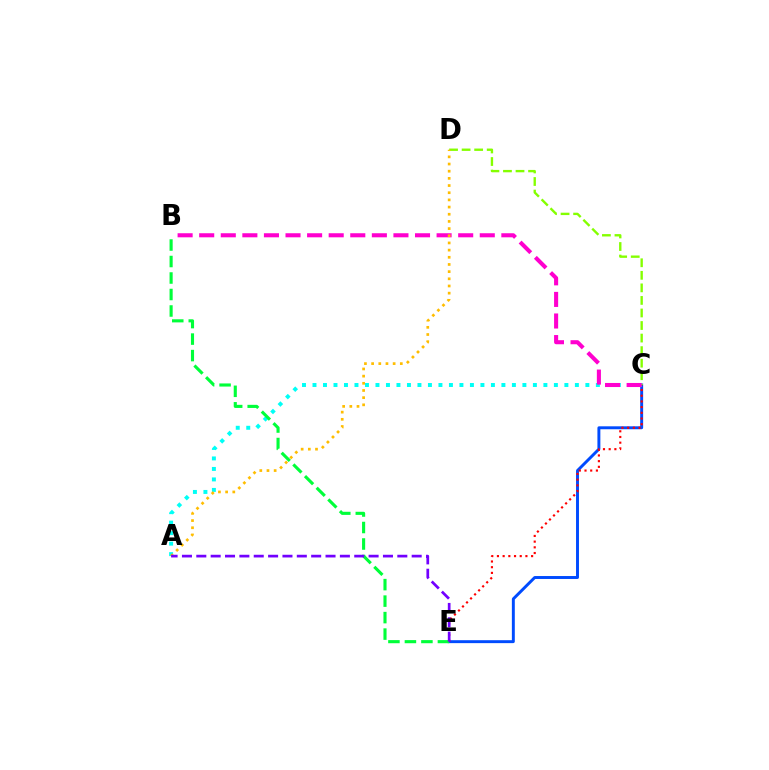{('C', 'E'): [{'color': '#004bff', 'line_style': 'solid', 'thickness': 2.11}, {'color': '#ff0000', 'line_style': 'dotted', 'thickness': 1.55}], ('A', 'C'): [{'color': '#00fff6', 'line_style': 'dotted', 'thickness': 2.85}], ('C', 'D'): [{'color': '#84ff00', 'line_style': 'dashed', 'thickness': 1.7}], ('B', 'E'): [{'color': '#00ff39', 'line_style': 'dashed', 'thickness': 2.24}], ('B', 'C'): [{'color': '#ff00cf', 'line_style': 'dashed', 'thickness': 2.93}], ('A', 'D'): [{'color': '#ffbd00', 'line_style': 'dotted', 'thickness': 1.95}], ('A', 'E'): [{'color': '#7200ff', 'line_style': 'dashed', 'thickness': 1.95}]}